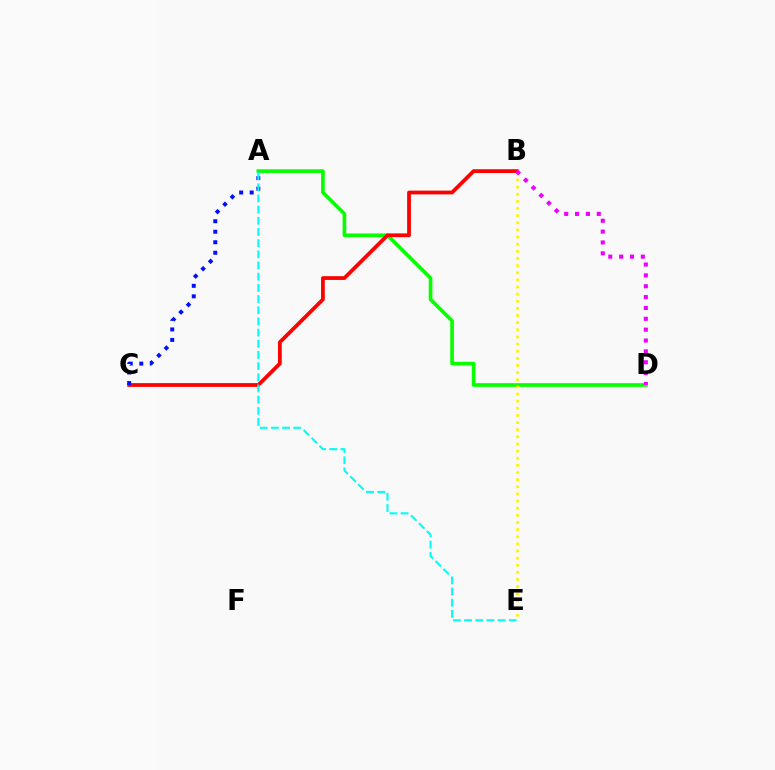{('A', 'D'): [{'color': '#08ff00', 'line_style': 'solid', 'thickness': 2.65}], ('B', 'C'): [{'color': '#ff0000', 'line_style': 'solid', 'thickness': 2.71}], ('A', 'C'): [{'color': '#0010ff', 'line_style': 'dotted', 'thickness': 2.86}], ('B', 'E'): [{'color': '#fcf500', 'line_style': 'dotted', 'thickness': 1.94}], ('A', 'E'): [{'color': '#00fff6', 'line_style': 'dashed', 'thickness': 1.52}], ('B', 'D'): [{'color': '#ee00ff', 'line_style': 'dotted', 'thickness': 2.95}]}